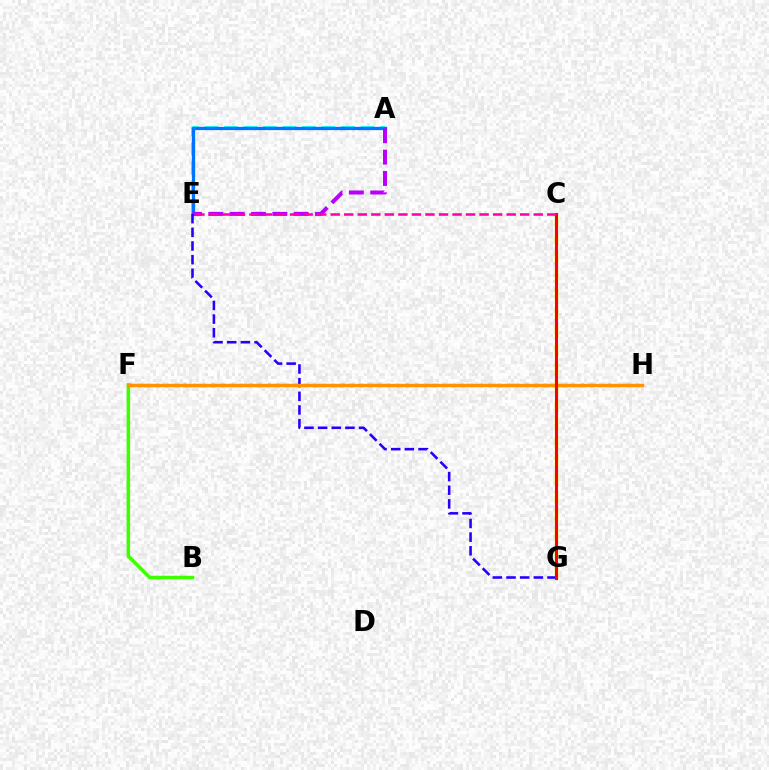{('A', 'E'): [{'color': '#00fff6', 'line_style': 'dashed', 'thickness': 2.65}, {'color': '#0074ff', 'line_style': 'solid', 'thickness': 2.35}, {'color': '#b900ff', 'line_style': 'dashed', 'thickness': 2.9}], ('B', 'F'): [{'color': '#3dff00', 'line_style': 'solid', 'thickness': 2.52}], ('F', 'H'): [{'color': '#00ff5c', 'line_style': 'dotted', 'thickness': 2.51}, {'color': '#ff9400', 'line_style': 'solid', 'thickness': 2.45}], ('C', 'G'): [{'color': '#d1ff00', 'line_style': 'dashed', 'thickness': 2.51}, {'color': '#ff0000', 'line_style': 'solid', 'thickness': 2.2}], ('E', 'G'): [{'color': '#2500ff', 'line_style': 'dashed', 'thickness': 1.86}], ('C', 'E'): [{'color': '#ff00ac', 'line_style': 'dashed', 'thickness': 1.84}]}